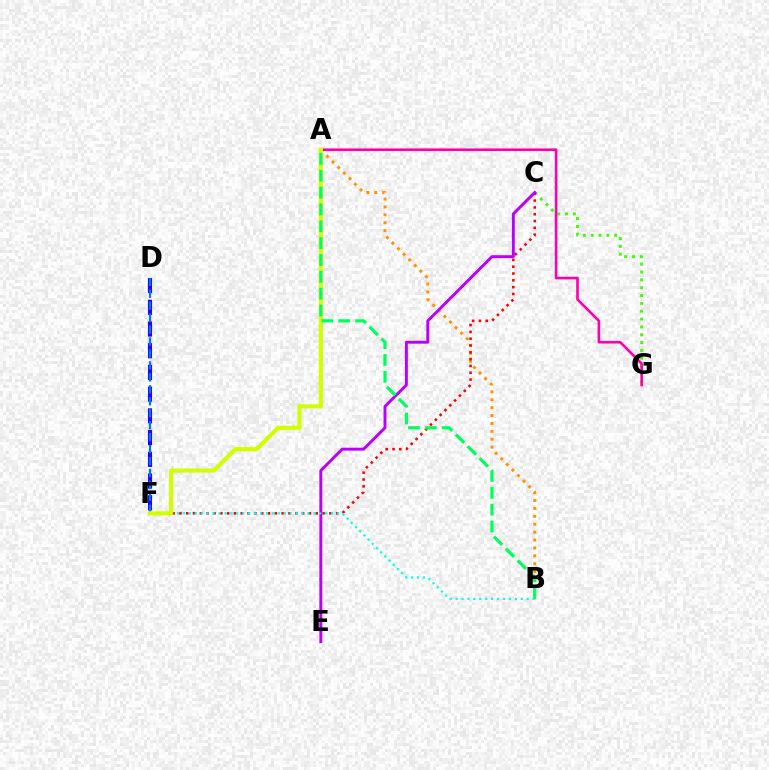{('A', 'B'): [{'color': '#ff9400', 'line_style': 'dotted', 'thickness': 2.15}, {'color': '#00ff5c', 'line_style': 'dashed', 'thickness': 2.29}], ('C', 'G'): [{'color': '#3dff00', 'line_style': 'dotted', 'thickness': 2.13}], ('C', 'F'): [{'color': '#ff0000', 'line_style': 'dotted', 'thickness': 1.85}], ('A', 'G'): [{'color': '#ff00ac', 'line_style': 'solid', 'thickness': 1.89}], ('D', 'F'): [{'color': '#2500ff', 'line_style': 'dashed', 'thickness': 2.95}, {'color': '#0074ff', 'line_style': 'dashed', 'thickness': 1.62}], ('C', 'E'): [{'color': '#b900ff', 'line_style': 'solid', 'thickness': 2.11}], ('B', 'F'): [{'color': '#00fff6', 'line_style': 'dotted', 'thickness': 1.61}], ('A', 'F'): [{'color': '#d1ff00', 'line_style': 'solid', 'thickness': 2.97}]}